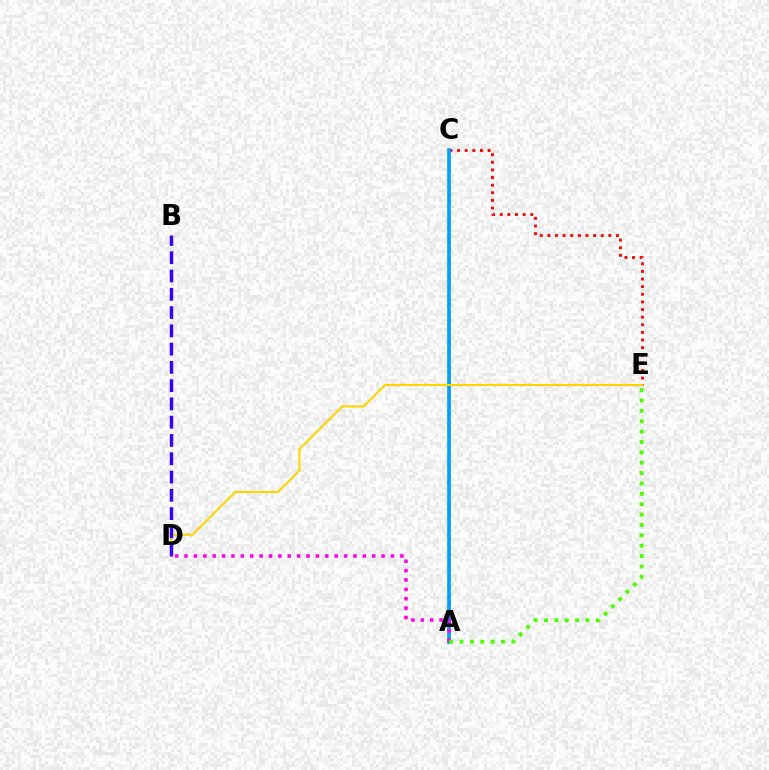{('C', 'E'): [{'color': '#ff0000', 'line_style': 'dotted', 'thickness': 2.07}], ('A', 'C'): [{'color': '#00ff86', 'line_style': 'dotted', 'thickness': 2.13}, {'color': '#009eff', 'line_style': 'solid', 'thickness': 2.61}], ('D', 'E'): [{'color': '#ffd500', 'line_style': 'solid', 'thickness': 1.53}], ('B', 'D'): [{'color': '#3700ff', 'line_style': 'dashed', 'thickness': 2.48}], ('A', 'D'): [{'color': '#ff00ed', 'line_style': 'dotted', 'thickness': 2.55}], ('A', 'E'): [{'color': '#4fff00', 'line_style': 'dotted', 'thickness': 2.82}]}